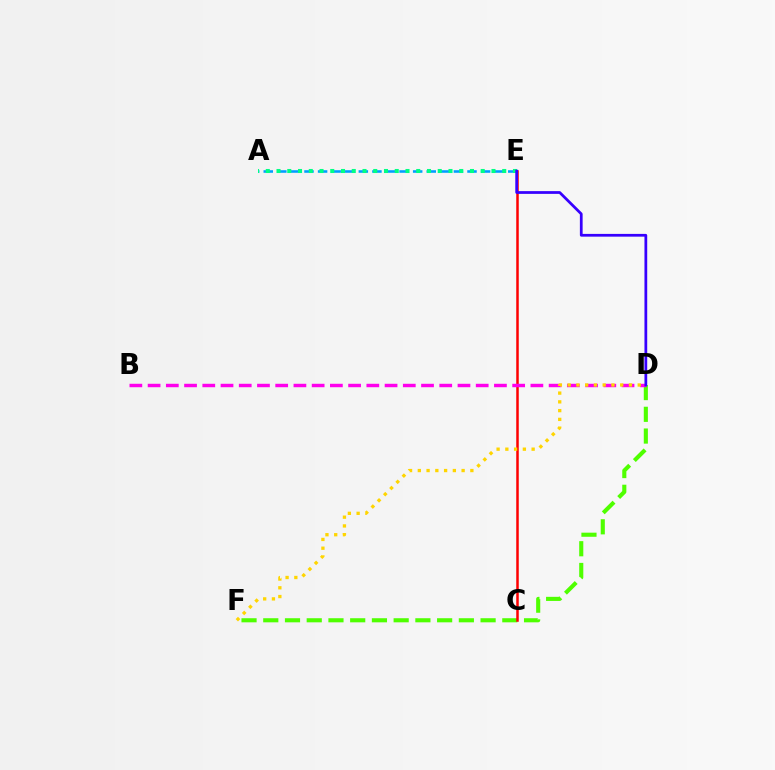{('A', 'E'): [{'color': '#009eff', 'line_style': 'dashed', 'thickness': 1.85}, {'color': '#00ff86', 'line_style': 'dotted', 'thickness': 2.92}], ('D', 'F'): [{'color': '#4fff00', 'line_style': 'dashed', 'thickness': 2.95}, {'color': '#ffd500', 'line_style': 'dotted', 'thickness': 2.38}], ('C', 'E'): [{'color': '#ff0000', 'line_style': 'solid', 'thickness': 1.81}], ('B', 'D'): [{'color': '#ff00ed', 'line_style': 'dashed', 'thickness': 2.48}], ('D', 'E'): [{'color': '#3700ff', 'line_style': 'solid', 'thickness': 1.98}]}